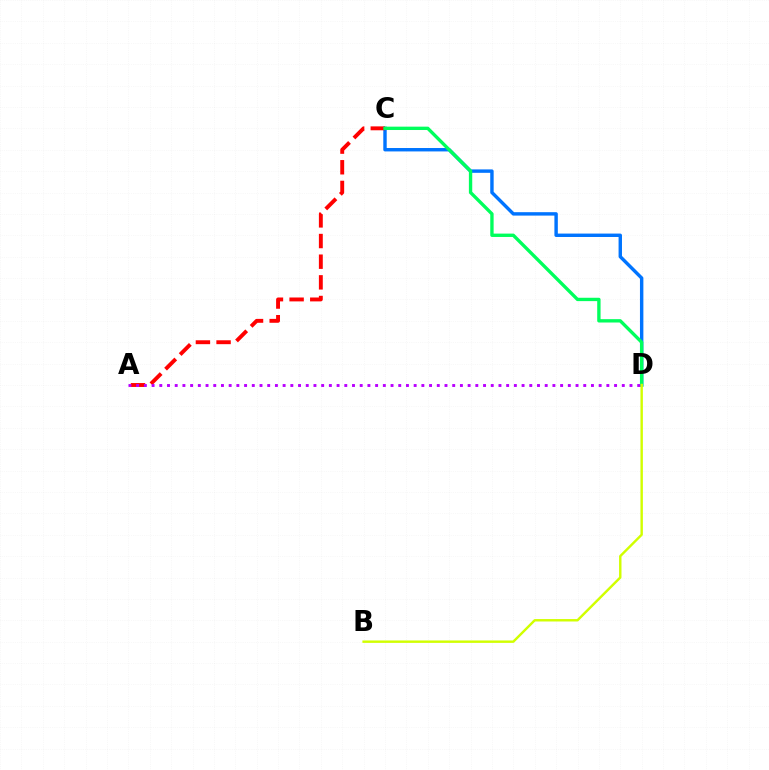{('C', 'D'): [{'color': '#0074ff', 'line_style': 'solid', 'thickness': 2.46}, {'color': '#00ff5c', 'line_style': 'solid', 'thickness': 2.42}], ('A', 'C'): [{'color': '#ff0000', 'line_style': 'dashed', 'thickness': 2.81}], ('B', 'D'): [{'color': '#d1ff00', 'line_style': 'solid', 'thickness': 1.74}], ('A', 'D'): [{'color': '#b900ff', 'line_style': 'dotted', 'thickness': 2.09}]}